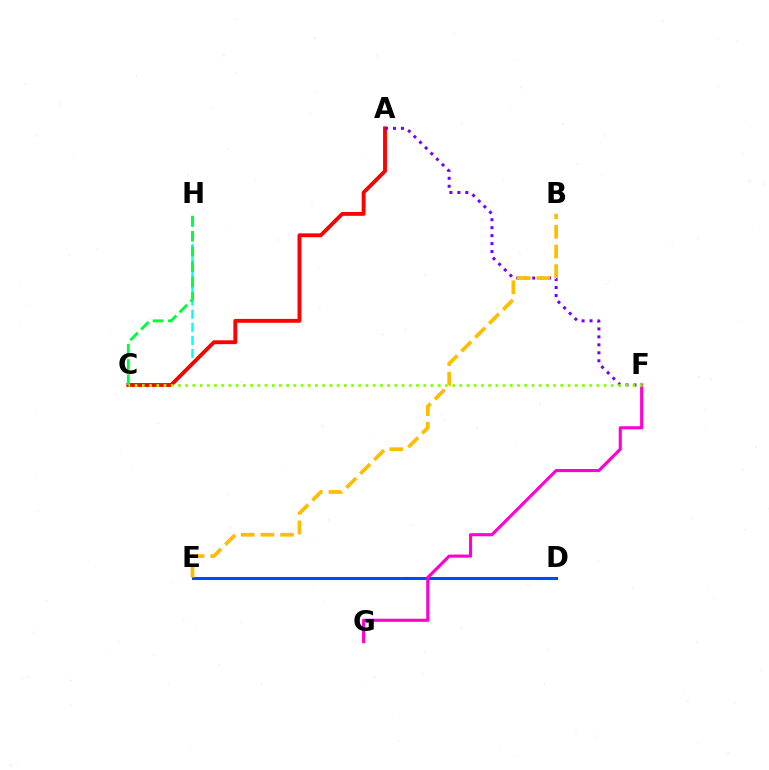{('D', 'E'): [{'color': '#004bff', 'line_style': 'solid', 'thickness': 2.18}], ('C', 'H'): [{'color': '#00fff6', 'line_style': 'dashed', 'thickness': 1.78}, {'color': '#00ff39', 'line_style': 'dashed', 'thickness': 2.07}], ('F', 'G'): [{'color': '#ff00cf', 'line_style': 'solid', 'thickness': 2.23}], ('A', 'C'): [{'color': '#ff0000', 'line_style': 'solid', 'thickness': 2.78}], ('A', 'F'): [{'color': '#7200ff', 'line_style': 'dotted', 'thickness': 2.16}], ('C', 'F'): [{'color': '#84ff00', 'line_style': 'dotted', 'thickness': 1.96}], ('B', 'E'): [{'color': '#ffbd00', 'line_style': 'dashed', 'thickness': 2.67}]}